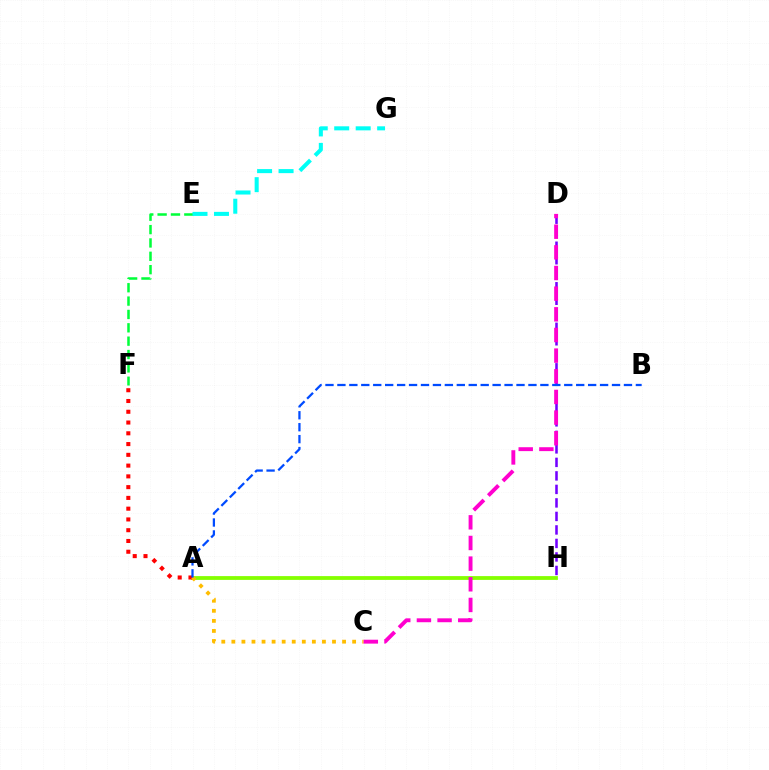{('E', 'F'): [{'color': '#00ff39', 'line_style': 'dashed', 'thickness': 1.81}], ('D', 'H'): [{'color': '#7200ff', 'line_style': 'dashed', 'thickness': 1.84}], ('E', 'G'): [{'color': '#00fff6', 'line_style': 'dashed', 'thickness': 2.92}], ('A', 'H'): [{'color': '#84ff00', 'line_style': 'solid', 'thickness': 2.73}], ('A', 'F'): [{'color': '#ff0000', 'line_style': 'dotted', 'thickness': 2.93}], ('A', 'C'): [{'color': '#ffbd00', 'line_style': 'dotted', 'thickness': 2.73}], ('C', 'D'): [{'color': '#ff00cf', 'line_style': 'dashed', 'thickness': 2.81}], ('A', 'B'): [{'color': '#004bff', 'line_style': 'dashed', 'thickness': 1.62}]}